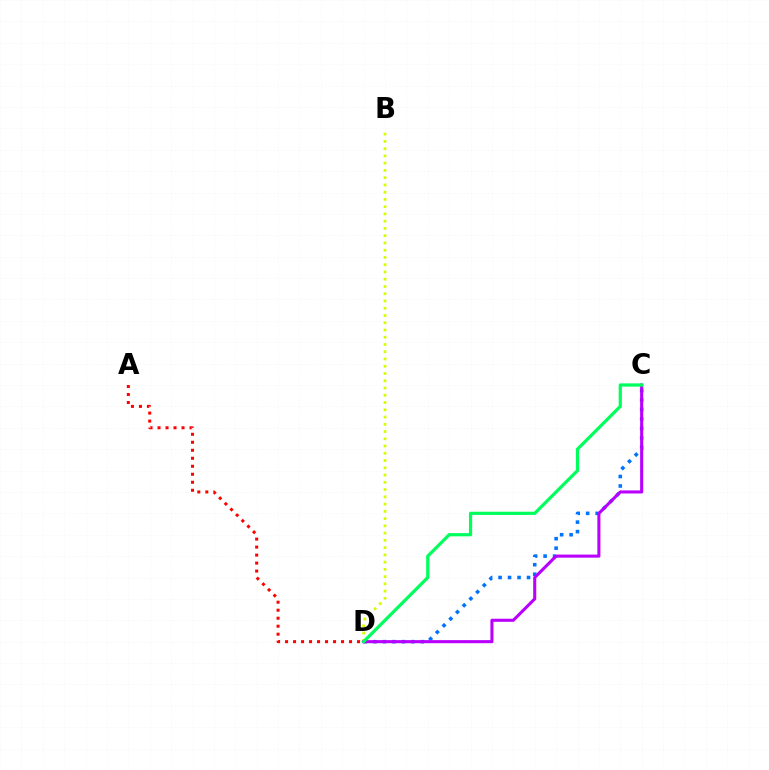{('B', 'D'): [{'color': '#d1ff00', 'line_style': 'dotted', 'thickness': 1.97}], ('C', 'D'): [{'color': '#0074ff', 'line_style': 'dotted', 'thickness': 2.58}, {'color': '#b900ff', 'line_style': 'solid', 'thickness': 2.21}, {'color': '#00ff5c', 'line_style': 'solid', 'thickness': 2.31}], ('A', 'D'): [{'color': '#ff0000', 'line_style': 'dotted', 'thickness': 2.17}]}